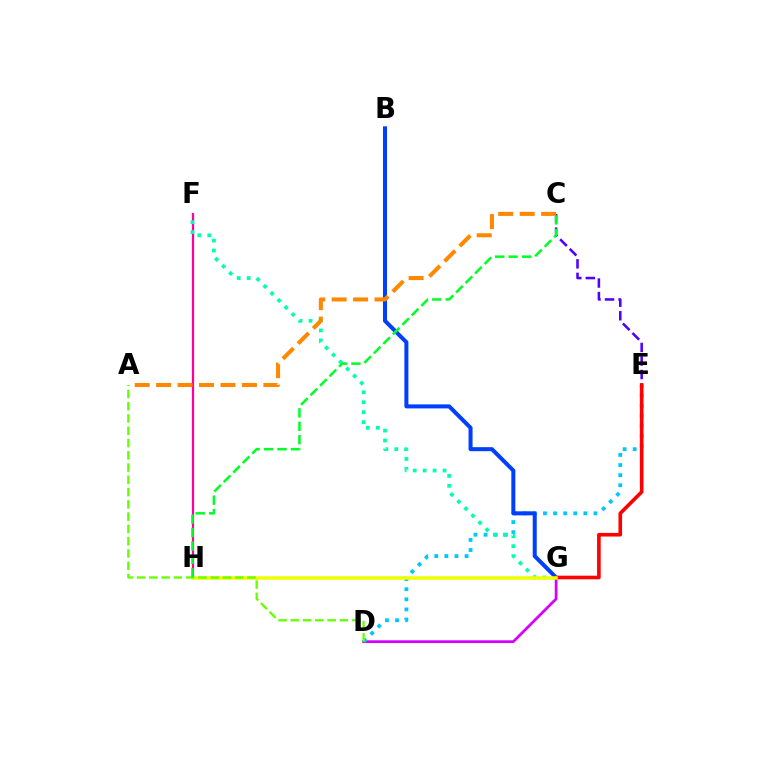{('C', 'E'): [{'color': '#4f00ff', 'line_style': 'dashed', 'thickness': 1.84}], ('D', 'G'): [{'color': '#d600ff', 'line_style': 'solid', 'thickness': 1.97}], ('D', 'E'): [{'color': '#00c7ff', 'line_style': 'dotted', 'thickness': 2.74}], ('F', 'H'): [{'color': '#ff00a0', 'line_style': 'solid', 'thickness': 1.61}], ('F', 'G'): [{'color': '#00ffaf', 'line_style': 'dotted', 'thickness': 2.7}], ('B', 'G'): [{'color': '#003fff', 'line_style': 'solid', 'thickness': 2.89}], ('E', 'G'): [{'color': '#ff0000', 'line_style': 'solid', 'thickness': 2.61}], ('G', 'H'): [{'color': '#eeff00', 'line_style': 'solid', 'thickness': 2.52}], ('A', 'D'): [{'color': '#66ff00', 'line_style': 'dashed', 'thickness': 1.67}], ('A', 'C'): [{'color': '#ff8800', 'line_style': 'dashed', 'thickness': 2.91}], ('C', 'H'): [{'color': '#00ff27', 'line_style': 'dashed', 'thickness': 1.83}]}